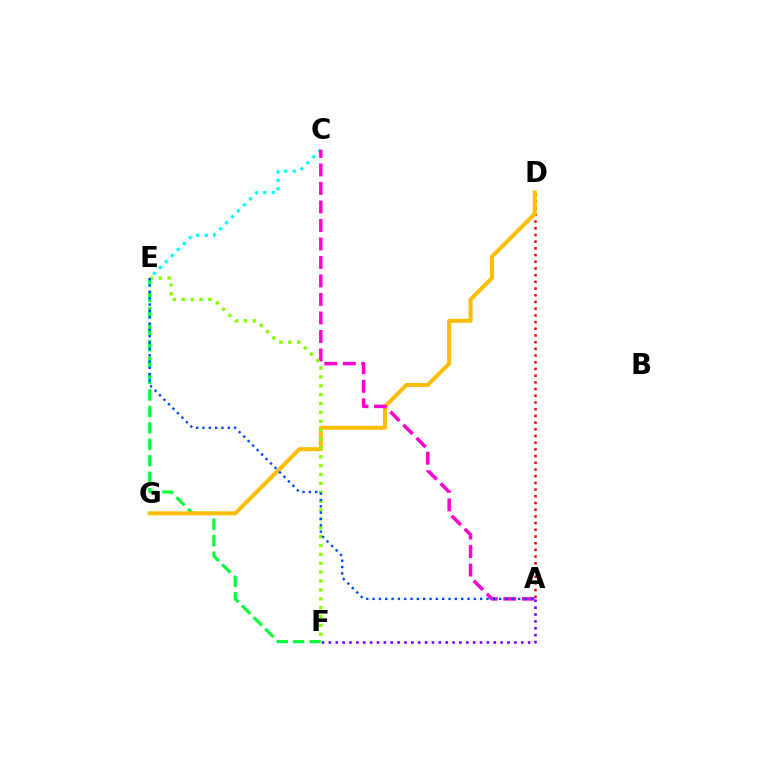{('E', 'F'): [{'color': '#00ff39', 'line_style': 'dashed', 'thickness': 2.23}, {'color': '#84ff00', 'line_style': 'dotted', 'thickness': 2.41}], ('A', 'D'): [{'color': '#ff0000', 'line_style': 'dotted', 'thickness': 1.82}], ('D', 'G'): [{'color': '#ffbd00', 'line_style': 'solid', 'thickness': 2.88}], ('A', 'F'): [{'color': '#7200ff', 'line_style': 'dotted', 'thickness': 1.87}], ('C', 'E'): [{'color': '#00fff6', 'line_style': 'dotted', 'thickness': 2.3}], ('A', 'C'): [{'color': '#ff00cf', 'line_style': 'dashed', 'thickness': 2.51}], ('A', 'E'): [{'color': '#004bff', 'line_style': 'dotted', 'thickness': 1.72}]}